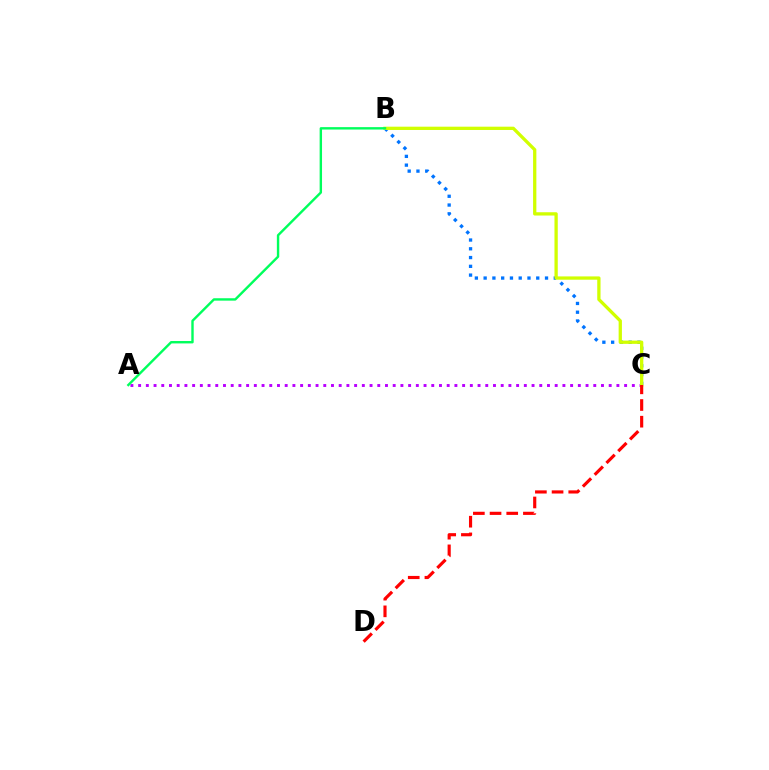{('A', 'C'): [{'color': '#b900ff', 'line_style': 'dotted', 'thickness': 2.1}], ('B', 'C'): [{'color': '#0074ff', 'line_style': 'dotted', 'thickness': 2.38}, {'color': '#d1ff00', 'line_style': 'solid', 'thickness': 2.37}], ('C', 'D'): [{'color': '#ff0000', 'line_style': 'dashed', 'thickness': 2.27}], ('A', 'B'): [{'color': '#00ff5c', 'line_style': 'solid', 'thickness': 1.73}]}